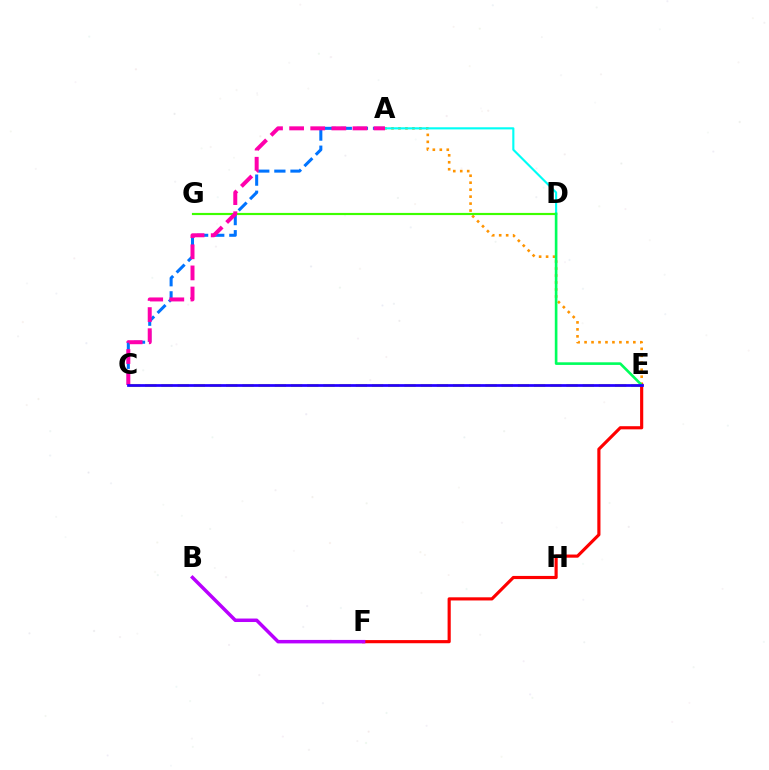{('A', 'E'): [{'color': '#ff9400', 'line_style': 'dotted', 'thickness': 1.89}], ('C', 'E'): [{'color': '#d1ff00', 'line_style': 'dashed', 'thickness': 2.2}, {'color': '#2500ff', 'line_style': 'solid', 'thickness': 1.97}], ('E', 'F'): [{'color': '#ff0000', 'line_style': 'solid', 'thickness': 2.27}], ('A', 'C'): [{'color': '#0074ff', 'line_style': 'dashed', 'thickness': 2.19}, {'color': '#ff00ac', 'line_style': 'dashed', 'thickness': 2.87}], ('A', 'D'): [{'color': '#00fff6', 'line_style': 'solid', 'thickness': 1.53}], ('D', 'G'): [{'color': '#3dff00', 'line_style': 'solid', 'thickness': 1.56}], ('D', 'E'): [{'color': '#00ff5c', 'line_style': 'solid', 'thickness': 1.89}], ('B', 'F'): [{'color': '#b900ff', 'line_style': 'solid', 'thickness': 2.51}]}